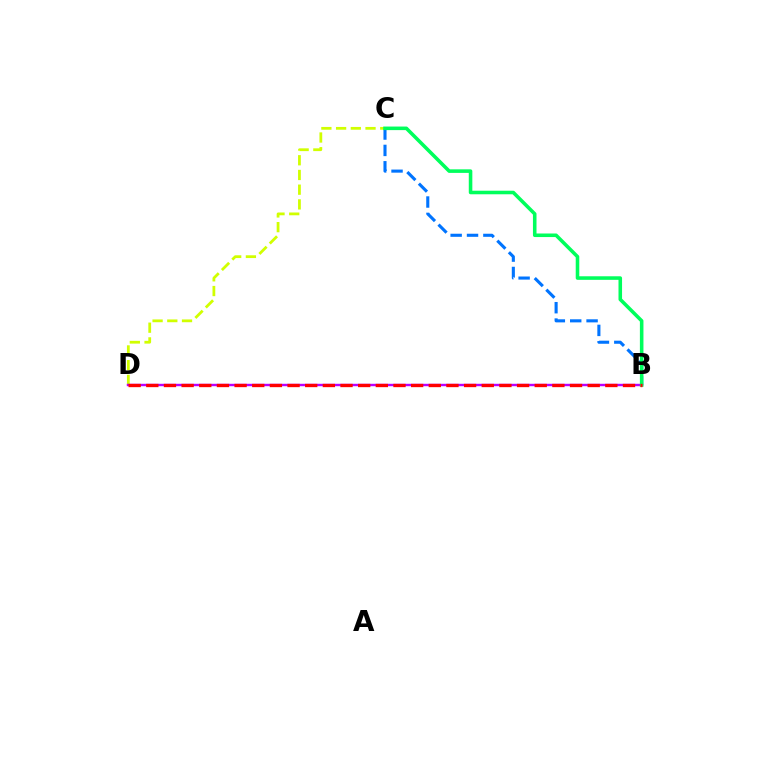{('B', 'C'): [{'color': '#0074ff', 'line_style': 'dashed', 'thickness': 2.22}, {'color': '#00ff5c', 'line_style': 'solid', 'thickness': 2.57}], ('C', 'D'): [{'color': '#d1ff00', 'line_style': 'dashed', 'thickness': 2.0}], ('B', 'D'): [{'color': '#b900ff', 'line_style': 'solid', 'thickness': 1.74}, {'color': '#ff0000', 'line_style': 'dashed', 'thickness': 2.4}]}